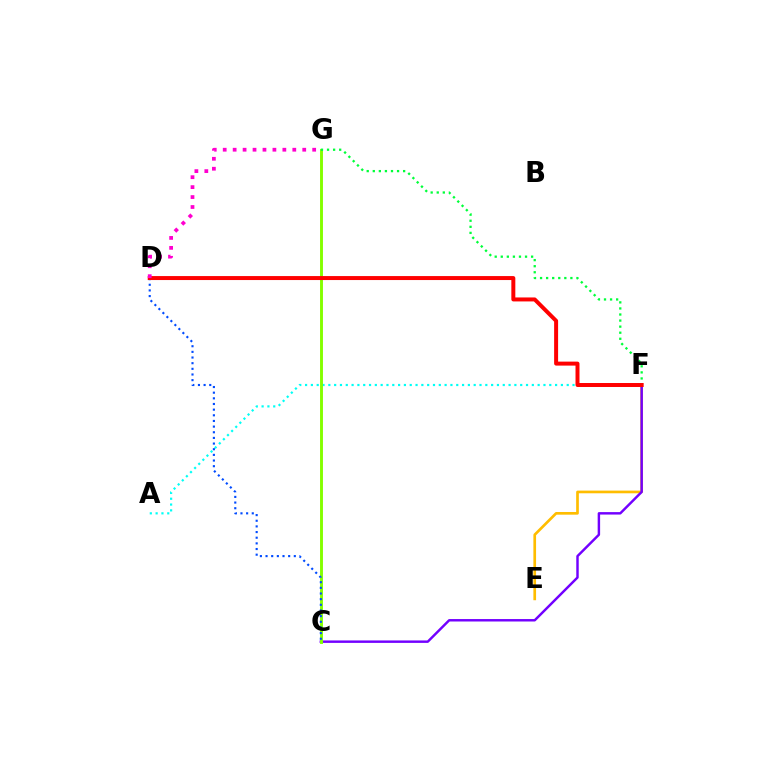{('E', 'F'): [{'color': '#ffbd00', 'line_style': 'solid', 'thickness': 1.93}], ('C', 'F'): [{'color': '#7200ff', 'line_style': 'solid', 'thickness': 1.76}], ('A', 'F'): [{'color': '#00fff6', 'line_style': 'dotted', 'thickness': 1.58}], ('C', 'G'): [{'color': '#84ff00', 'line_style': 'solid', 'thickness': 2.09}], ('F', 'G'): [{'color': '#00ff39', 'line_style': 'dotted', 'thickness': 1.65}], ('C', 'D'): [{'color': '#004bff', 'line_style': 'dotted', 'thickness': 1.54}], ('D', 'F'): [{'color': '#ff0000', 'line_style': 'solid', 'thickness': 2.87}], ('D', 'G'): [{'color': '#ff00cf', 'line_style': 'dotted', 'thickness': 2.7}]}